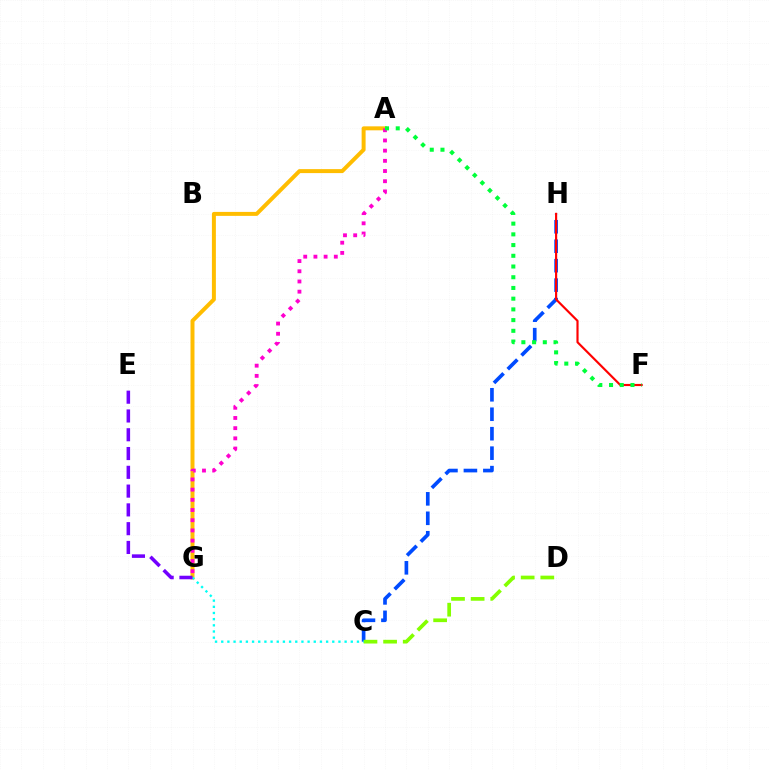{('C', 'H'): [{'color': '#004bff', 'line_style': 'dashed', 'thickness': 2.64}], ('C', 'D'): [{'color': '#84ff00', 'line_style': 'dashed', 'thickness': 2.67}], ('A', 'G'): [{'color': '#ffbd00', 'line_style': 'solid', 'thickness': 2.86}, {'color': '#ff00cf', 'line_style': 'dotted', 'thickness': 2.77}], ('C', 'G'): [{'color': '#00fff6', 'line_style': 'dotted', 'thickness': 1.68}], ('F', 'H'): [{'color': '#ff0000', 'line_style': 'solid', 'thickness': 1.55}], ('E', 'G'): [{'color': '#7200ff', 'line_style': 'dashed', 'thickness': 2.55}], ('A', 'F'): [{'color': '#00ff39', 'line_style': 'dotted', 'thickness': 2.91}]}